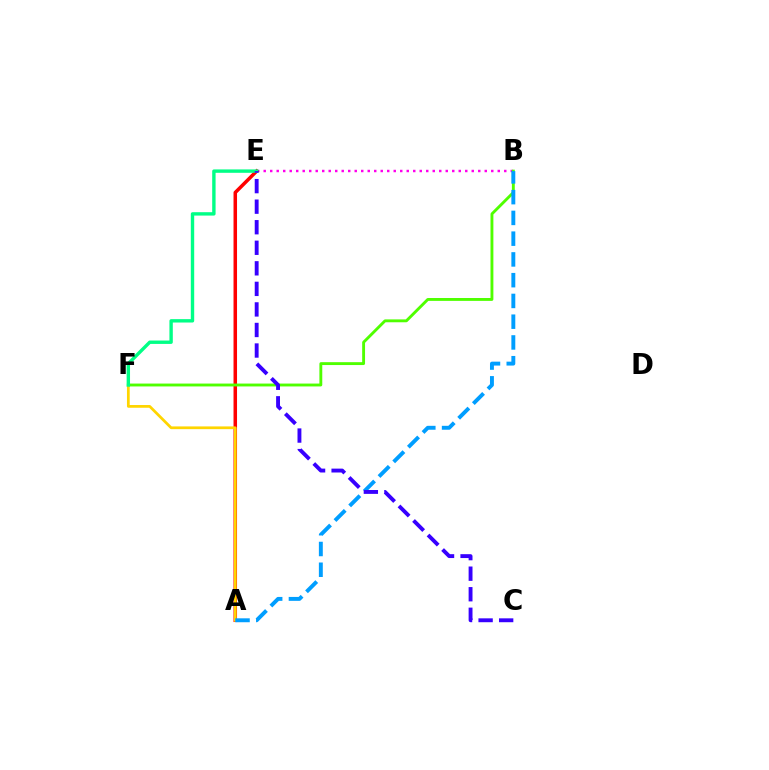{('B', 'E'): [{'color': '#ff00ed', 'line_style': 'dotted', 'thickness': 1.77}], ('A', 'E'): [{'color': '#ff0000', 'line_style': 'solid', 'thickness': 2.53}], ('B', 'F'): [{'color': '#4fff00', 'line_style': 'solid', 'thickness': 2.07}], ('A', 'F'): [{'color': '#ffd500', 'line_style': 'solid', 'thickness': 1.97}], ('E', 'F'): [{'color': '#00ff86', 'line_style': 'solid', 'thickness': 2.44}], ('A', 'B'): [{'color': '#009eff', 'line_style': 'dashed', 'thickness': 2.82}], ('C', 'E'): [{'color': '#3700ff', 'line_style': 'dashed', 'thickness': 2.79}]}